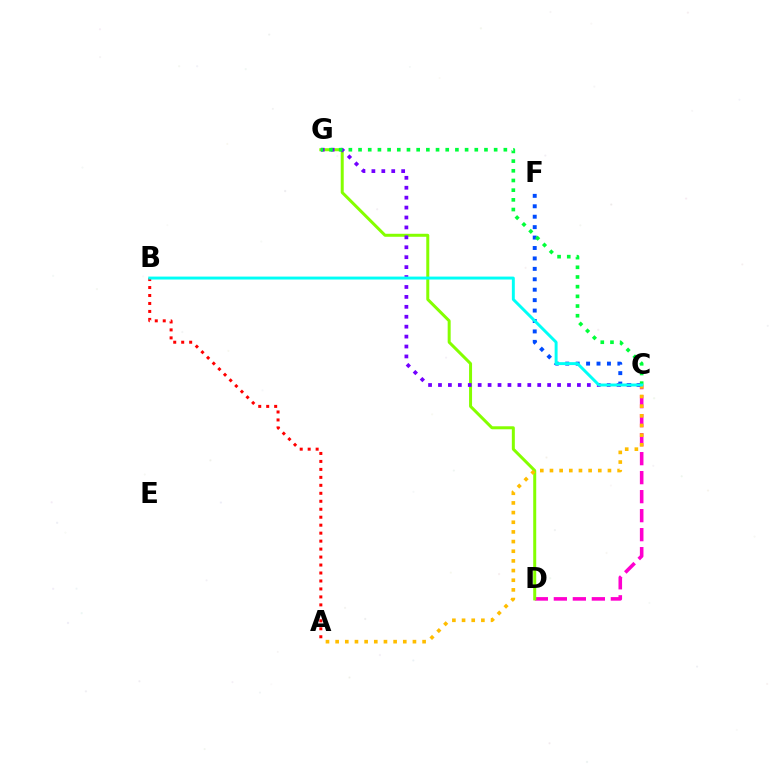{('C', 'D'): [{'color': '#ff00cf', 'line_style': 'dashed', 'thickness': 2.58}], ('D', 'G'): [{'color': '#84ff00', 'line_style': 'solid', 'thickness': 2.16}], ('C', 'F'): [{'color': '#004bff', 'line_style': 'dotted', 'thickness': 2.83}], ('A', 'C'): [{'color': '#ffbd00', 'line_style': 'dotted', 'thickness': 2.63}], ('C', 'G'): [{'color': '#7200ff', 'line_style': 'dotted', 'thickness': 2.7}, {'color': '#00ff39', 'line_style': 'dotted', 'thickness': 2.63}], ('A', 'B'): [{'color': '#ff0000', 'line_style': 'dotted', 'thickness': 2.17}], ('B', 'C'): [{'color': '#00fff6', 'line_style': 'solid', 'thickness': 2.11}]}